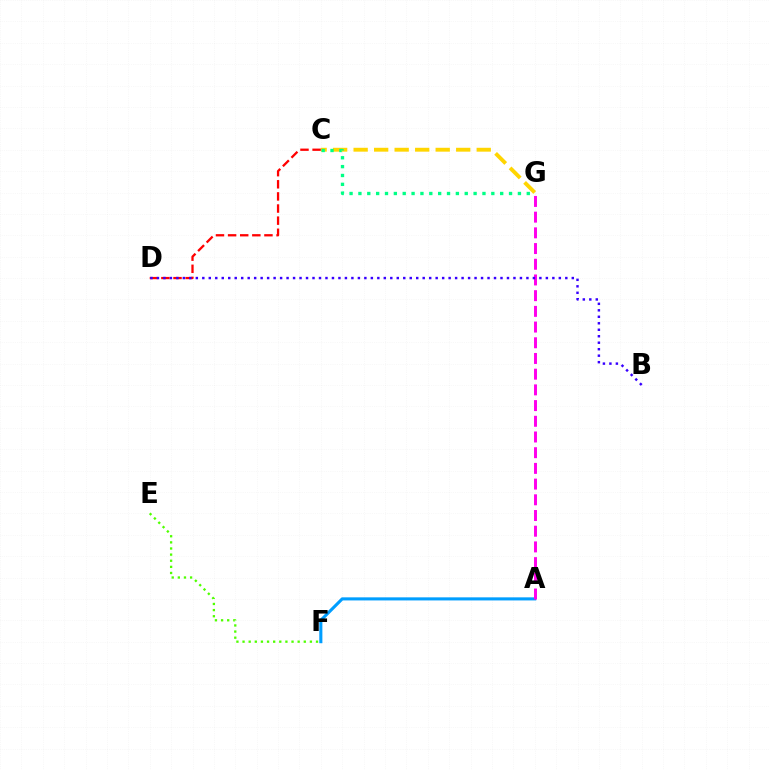{('E', 'F'): [{'color': '#4fff00', 'line_style': 'dotted', 'thickness': 1.66}], ('C', 'G'): [{'color': '#ffd500', 'line_style': 'dashed', 'thickness': 2.79}, {'color': '#00ff86', 'line_style': 'dotted', 'thickness': 2.41}], ('A', 'F'): [{'color': '#009eff', 'line_style': 'solid', 'thickness': 2.22}], ('C', 'D'): [{'color': '#ff0000', 'line_style': 'dashed', 'thickness': 1.65}], ('A', 'G'): [{'color': '#ff00ed', 'line_style': 'dashed', 'thickness': 2.13}], ('B', 'D'): [{'color': '#3700ff', 'line_style': 'dotted', 'thickness': 1.76}]}